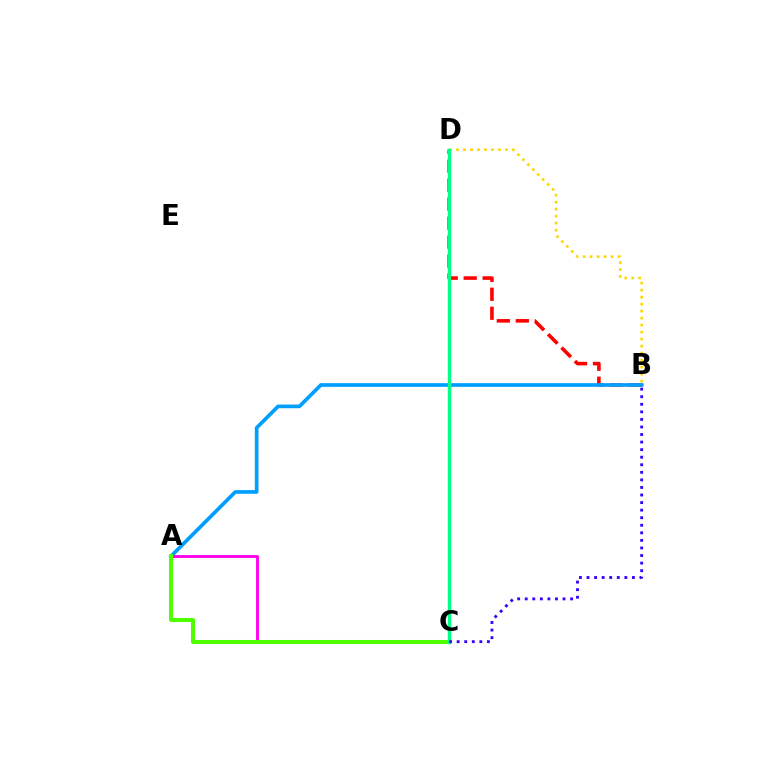{('B', 'D'): [{'color': '#ff0000', 'line_style': 'dashed', 'thickness': 2.58}, {'color': '#ffd500', 'line_style': 'dotted', 'thickness': 1.9}], ('A', 'C'): [{'color': '#ff00ed', 'line_style': 'solid', 'thickness': 2.07}, {'color': '#4fff00', 'line_style': 'solid', 'thickness': 2.91}], ('A', 'B'): [{'color': '#009eff', 'line_style': 'solid', 'thickness': 2.65}], ('C', 'D'): [{'color': '#00ff86', 'line_style': 'solid', 'thickness': 2.47}], ('B', 'C'): [{'color': '#3700ff', 'line_style': 'dotted', 'thickness': 2.05}]}